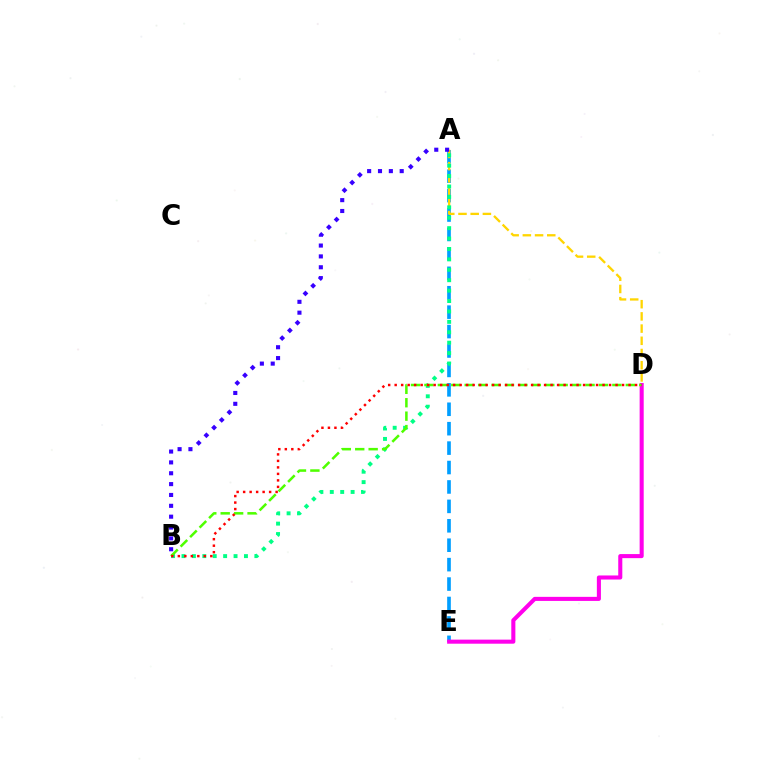{('A', 'E'): [{'color': '#009eff', 'line_style': 'dashed', 'thickness': 2.64}], ('A', 'D'): [{'color': '#ffd500', 'line_style': 'dashed', 'thickness': 1.66}], ('D', 'E'): [{'color': '#ff00ed', 'line_style': 'solid', 'thickness': 2.93}], ('A', 'B'): [{'color': '#00ff86', 'line_style': 'dotted', 'thickness': 2.83}, {'color': '#3700ff', 'line_style': 'dotted', 'thickness': 2.95}], ('B', 'D'): [{'color': '#4fff00', 'line_style': 'dashed', 'thickness': 1.82}, {'color': '#ff0000', 'line_style': 'dotted', 'thickness': 1.77}]}